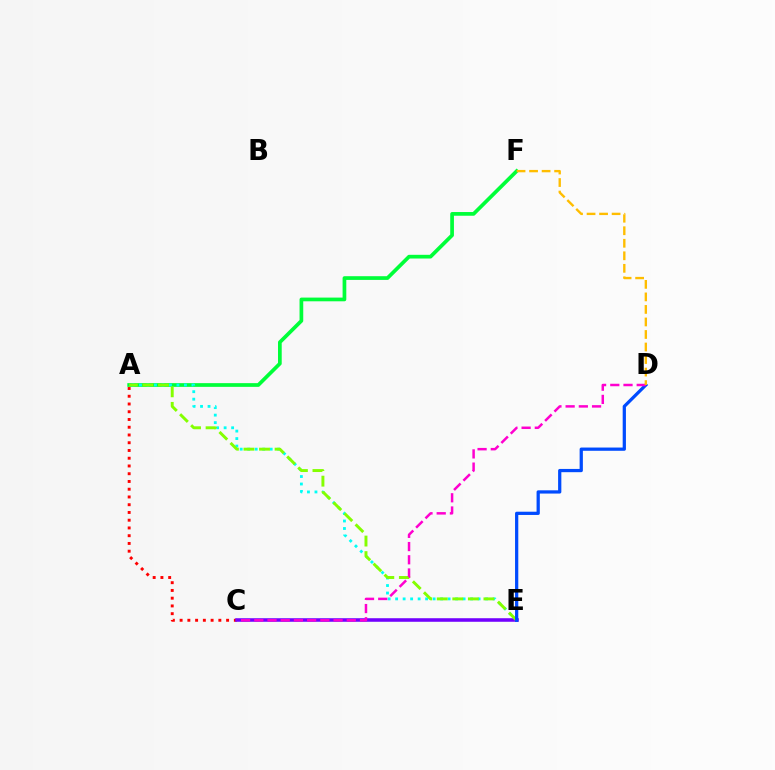{('A', 'C'): [{'color': '#ff0000', 'line_style': 'dotted', 'thickness': 2.1}], ('A', 'F'): [{'color': '#00ff39', 'line_style': 'solid', 'thickness': 2.67}], ('A', 'E'): [{'color': '#00fff6', 'line_style': 'dotted', 'thickness': 2.04}, {'color': '#84ff00', 'line_style': 'dashed', 'thickness': 2.11}], ('C', 'E'): [{'color': '#7200ff', 'line_style': 'solid', 'thickness': 2.56}], ('D', 'E'): [{'color': '#004bff', 'line_style': 'solid', 'thickness': 2.34}], ('C', 'D'): [{'color': '#ff00cf', 'line_style': 'dashed', 'thickness': 1.79}], ('D', 'F'): [{'color': '#ffbd00', 'line_style': 'dashed', 'thickness': 1.7}]}